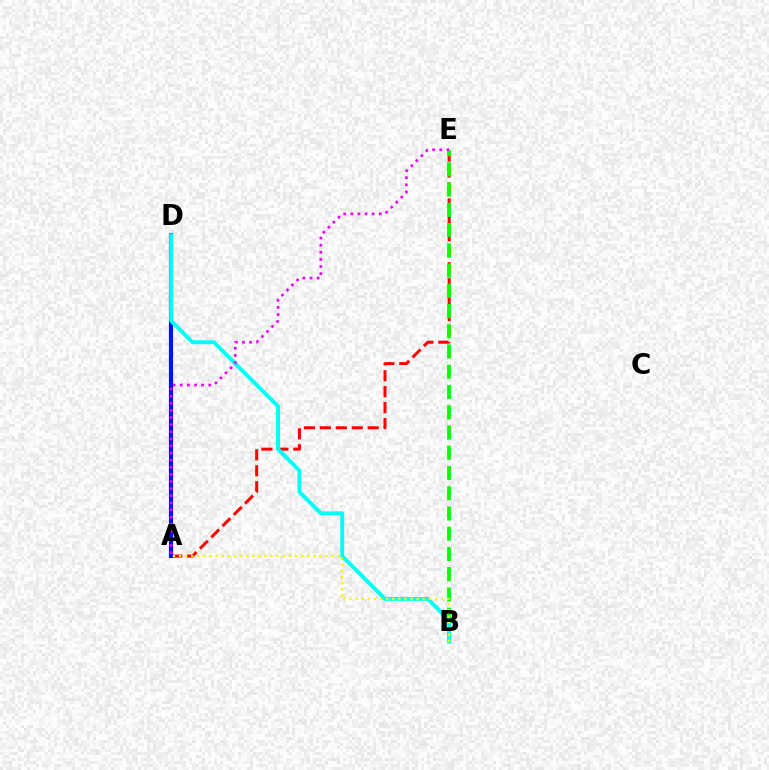{('A', 'E'): [{'color': '#ff0000', 'line_style': 'dashed', 'thickness': 2.17}, {'color': '#ee00ff', 'line_style': 'dotted', 'thickness': 1.93}], ('B', 'E'): [{'color': '#08ff00', 'line_style': 'dashed', 'thickness': 2.75}], ('A', 'D'): [{'color': '#0010ff', 'line_style': 'solid', 'thickness': 2.99}], ('B', 'D'): [{'color': '#00fff6', 'line_style': 'solid', 'thickness': 2.82}], ('A', 'B'): [{'color': '#fcf500', 'line_style': 'dotted', 'thickness': 1.66}]}